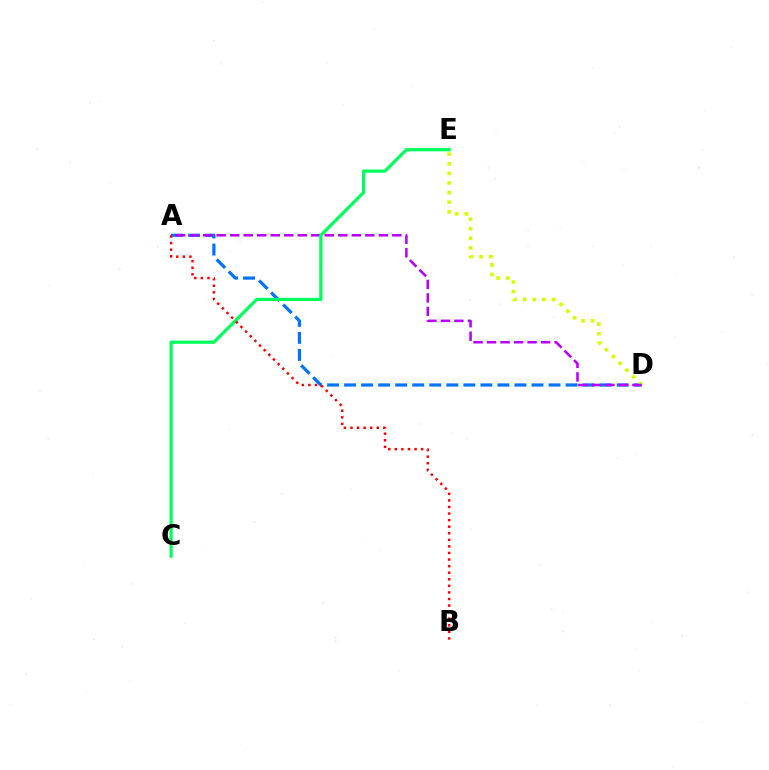{('A', 'D'): [{'color': '#0074ff', 'line_style': 'dashed', 'thickness': 2.31}, {'color': '#b900ff', 'line_style': 'dashed', 'thickness': 1.84}], ('D', 'E'): [{'color': '#d1ff00', 'line_style': 'dotted', 'thickness': 2.61}], ('C', 'E'): [{'color': '#00ff5c', 'line_style': 'solid', 'thickness': 2.31}], ('A', 'B'): [{'color': '#ff0000', 'line_style': 'dotted', 'thickness': 1.79}]}